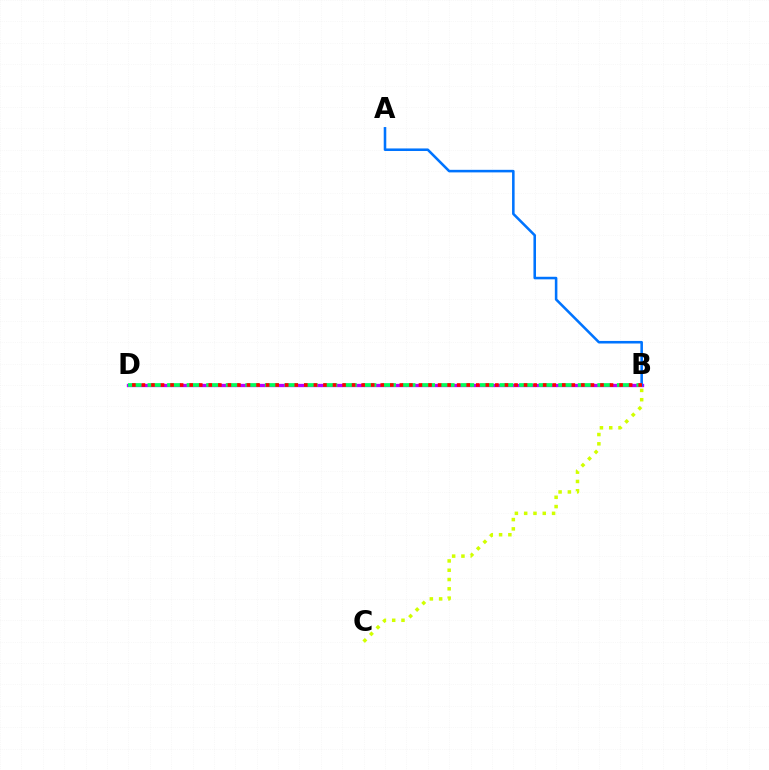{('B', 'D'): [{'color': '#b900ff', 'line_style': 'solid', 'thickness': 2.39}, {'color': '#00ff5c', 'line_style': 'dashed', 'thickness': 2.66}, {'color': '#ff0000', 'line_style': 'dotted', 'thickness': 2.6}], ('A', 'B'): [{'color': '#0074ff', 'line_style': 'solid', 'thickness': 1.84}], ('B', 'C'): [{'color': '#d1ff00', 'line_style': 'dotted', 'thickness': 2.53}]}